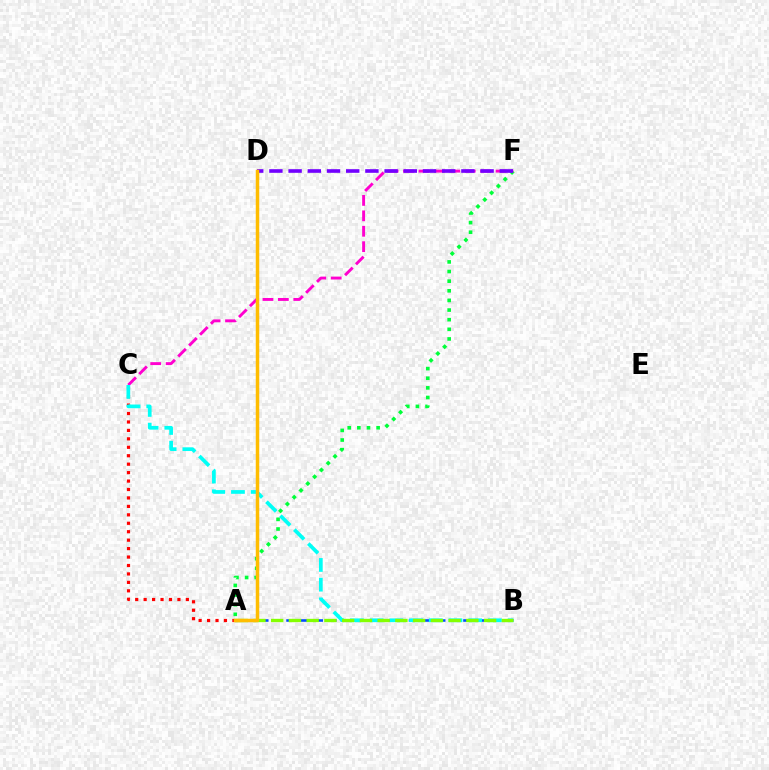{('A', 'B'): [{'color': '#004bff', 'line_style': 'dashed', 'thickness': 1.85}, {'color': '#84ff00', 'line_style': 'dashed', 'thickness': 2.41}], ('A', 'C'): [{'color': '#ff0000', 'line_style': 'dotted', 'thickness': 2.29}], ('A', 'F'): [{'color': '#00ff39', 'line_style': 'dotted', 'thickness': 2.62}], ('C', 'F'): [{'color': '#ff00cf', 'line_style': 'dashed', 'thickness': 2.1}], ('B', 'C'): [{'color': '#00fff6', 'line_style': 'dashed', 'thickness': 2.68}], ('D', 'F'): [{'color': '#7200ff', 'line_style': 'dashed', 'thickness': 2.61}], ('A', 'D'): [{'color': '#ffbd00', 'line_style': 'solid', 'thickness': 2.51}]}